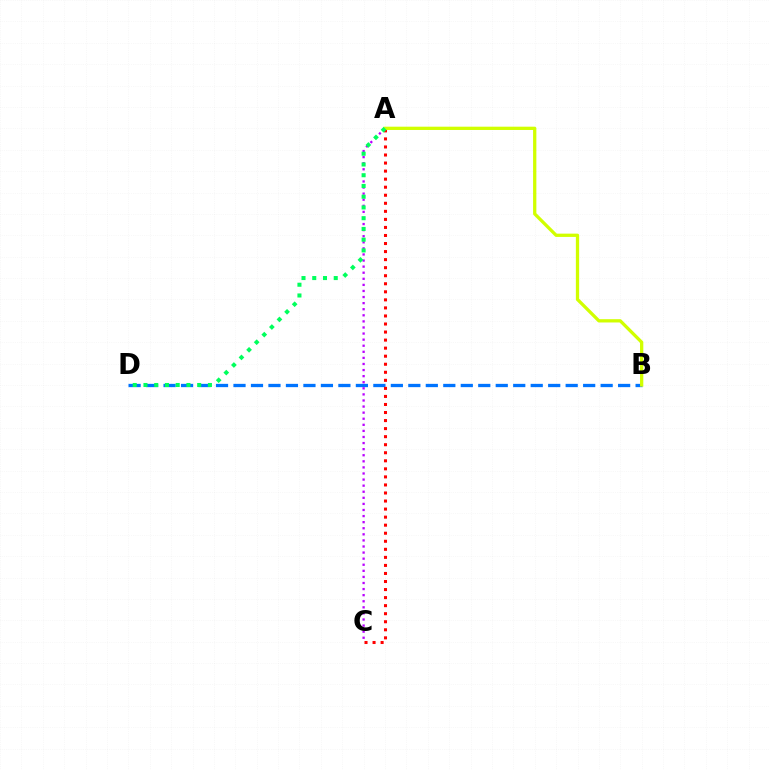{('B', 'D'): [{'color': '#0074ff', 'line_style': 'dashed', 'thickness': 2.38}], ('A', 'C'): [{'color': '#ff0000', 'line_style': 'dotted', 'thickness': 2.19}, {'color': '#b900ff', 'line_style': 'dotted', 'thickness': 1.65}], ('A', 'B'): [{'color': '#d1ff00', 'line_style': 'solid', 'thickness': 2.36}], ('A', 'D'): [{'color': '#00ff5c', 'line_style': 'dotted', 'thickness': 2.92}]}